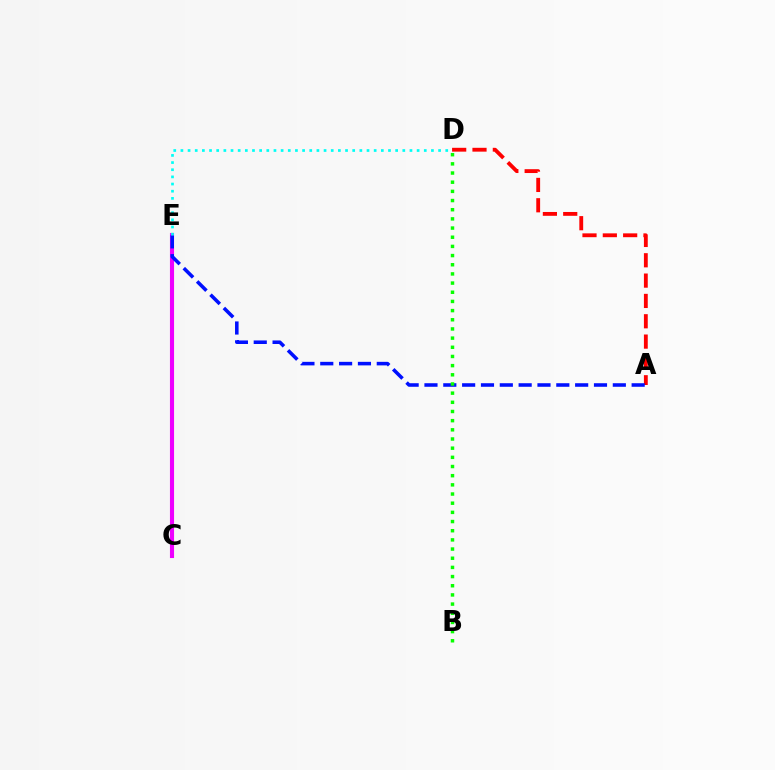{('C', 'E'): [{'color': '#fcf500', 'line_style': 'solid', 'thickness': 2.7}, {'color': '#ee00ff', 'line_style': 'solid', 'thickness': 2.95}], ('A', 'D'): [{'color': '#ff0000', 'line_style': 'dashed', 'thickness': 2.76}], ('A', 'E'): [{'color': '#0010ff', 'line_style': 'dashed', 'thickness': 2.56}], ('D', 'E'): [{'color': '#00fff6', 'line_style': 'dotted', 'thickness': 1.94}], ('B', 'D'): [{'color': '#08ff00', 'line_style': 'dotted', 'thickness': 2.49}]}